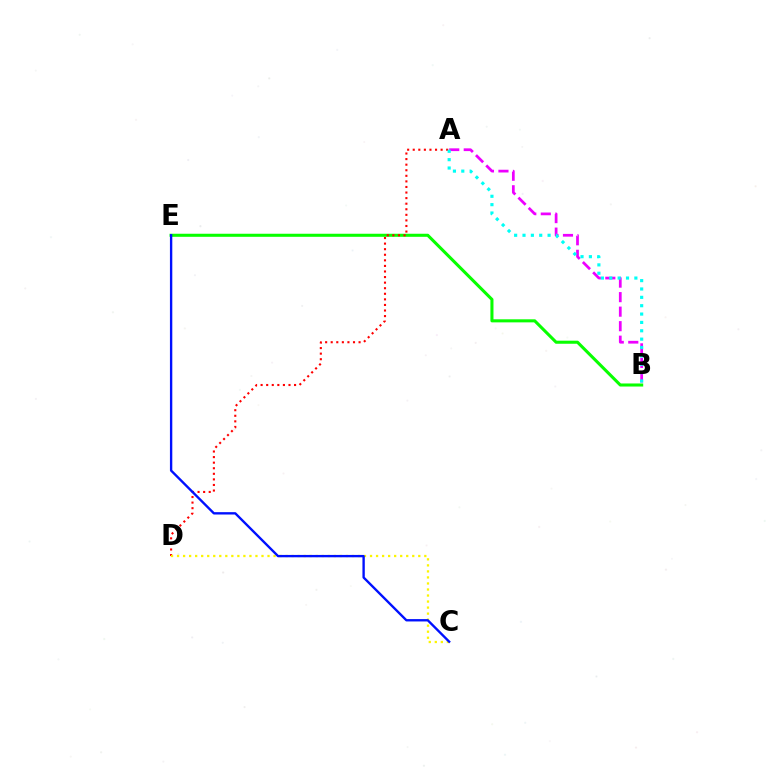{('A', 'B'): [{'color': '#ee00ff', 'line_style': 'dashed', 'thickness': 1.97}, {'color': '#00fff6', 'line_style': 'dotted', 'thickness': 2.27}], ('B', 'E'): [{'color': '#08ff00', 'line_style': 'solid', 'thickness': 2.21}], ('A', 'D'): [{'color': '#ff0000', 'line_style': 'dotted', 'thickness': 1.51}], ('C', 'D'): [{'color': '#fcf500', 'line_style': 'dotted', 'thickness': 1.64}], ('C', 'E'): [{'color': '#0010ff', 'line_style': 'solid', 'thickness': 1.7}]}